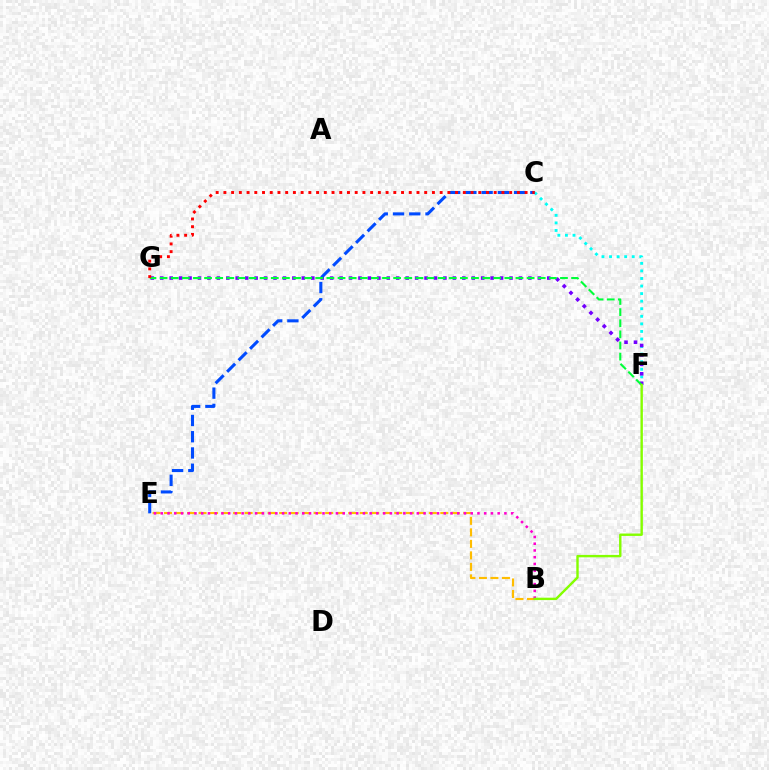{('C', 'F'): [{'color': '#00fff6', 'line_style': 'dotted', 'thickness': 2.06}], ('F', 'G'): [{'color': '#7200ff', 'line_style': 'dotted', 'thickness': 2.56}, {'color': '#00ff39', 'line_style': 'dashed', 'thickness': 1.51}], ('C', 'E'): [{'color': '#004bff', 'line_style': 'dashed', 'thickness': 2.21}], ('B', 'E'): [{'color': '#ffbd00', 'line_style': 'dashed', 'thickness': 1.56}, {'color': '#ff00cf', 'line_style': 'dotted', 'thickness': 1.83}], ('C', 'G'): [{'color': '#ff0000', 'line_style': 'dotted', 'thickness': 2.1}], ('B', 'F'): [{'color': '#84ff00', 'line_style': 'solid', 'thickness': 1.73}]}